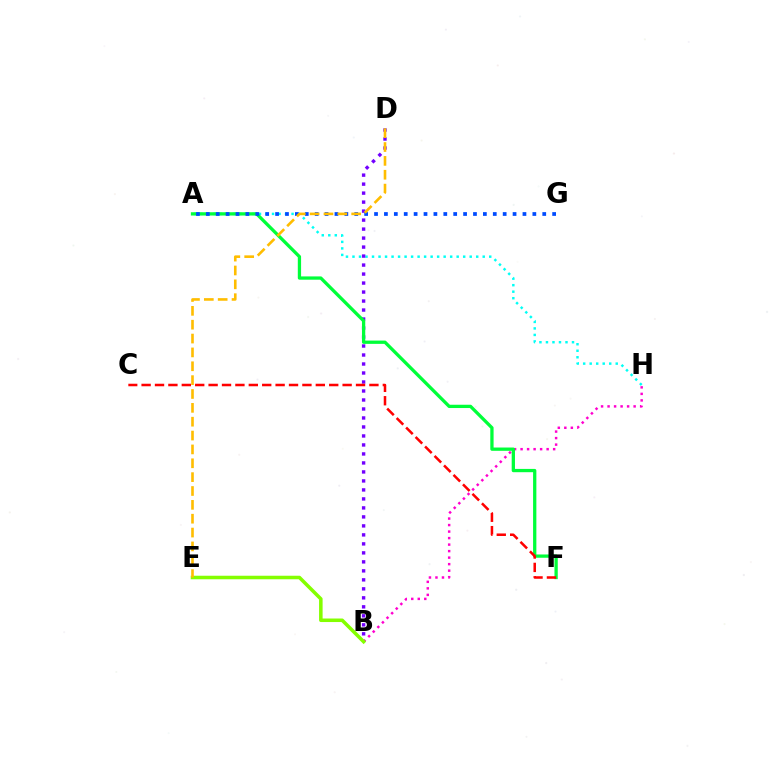{('A', 'H'): [{'color': '#00fff6', 'line_style': 'dotted', 'thickness': 1.77}], ('B', 'H'): [{'color': '#ff00cf', 'line_style': 'dotted', 'thickness': 1.77}], ('B', 'D'): [{'color': '#7200ff', 'line_style': 'dotted', 'thickness': 2.44}], ('A', 'F'): [{'color': '#00ff39', 'line_style': 'solid', 'thickness': 2.37}], ('A', 'G'): [{'color': '#004bff', 'line_style': 'dotted', 'thickness': 2.69}], ('B', 'E'): [{'color': '#84ff00', 'line_style': 'solid', 'thickness': 2.54}], ('C', 'F'): [{'color': '#ff0000', 'line_style': 'dashed', 'thickness': 1.82}], ('D', 'E'): [{'color': '#ffbd00', 'line_style': 'dashed', 'thickness': 1.88}]}